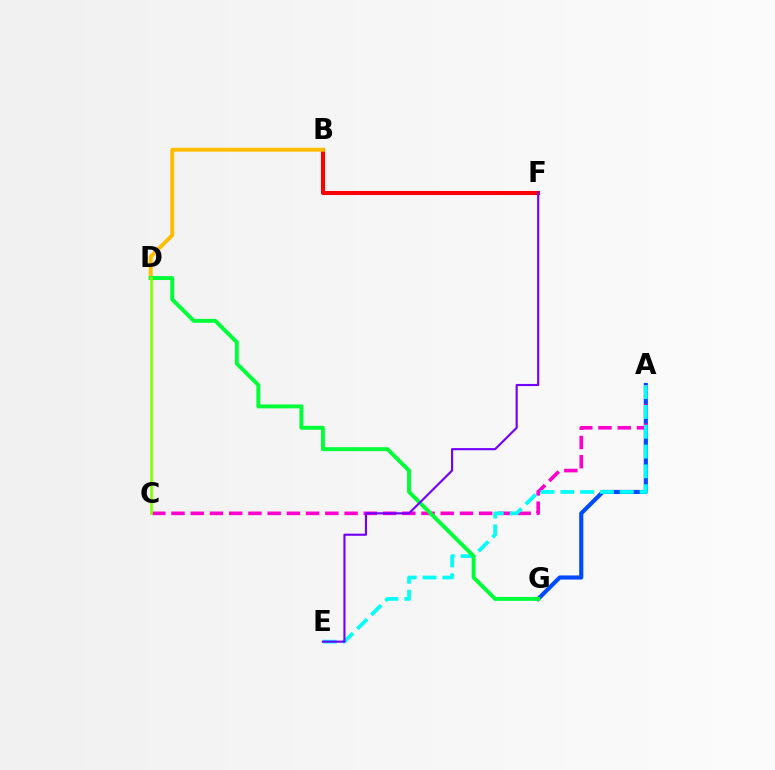{('B', 'F'): [{'color': '#ff0000', 'line_style': 'solid', 'thickness': 2.93}], ('B', 'D'): [{'color': '#ffbd00', 'line_style': 'solid', 'thickness': 2.8}], ('A', 'G'): [{'color': '#004bff', 'line_style': 'solid', 'thickness': 2.97}], ('A', 'C'): [{'color': '#ff00cf', 'line_style': 'dashed', 'thickness': 2.61}], ('A', 'E'): [{'color': '#00fff6', 'line_style': 'dashed', 'thickness': 2.69}], ('D', 'G'): [{'color': '#00ff39', 'line_style': 'solid', 'thickness': 2.83}], ('E', 'F'): [{'color': '#7200ff', 'line_style': 'solid', 'thickness': 1.54}], ('C', 'D'): [{'color': '#84ff00', 'line_style': 'solid', 'thickness': 1.93}]}